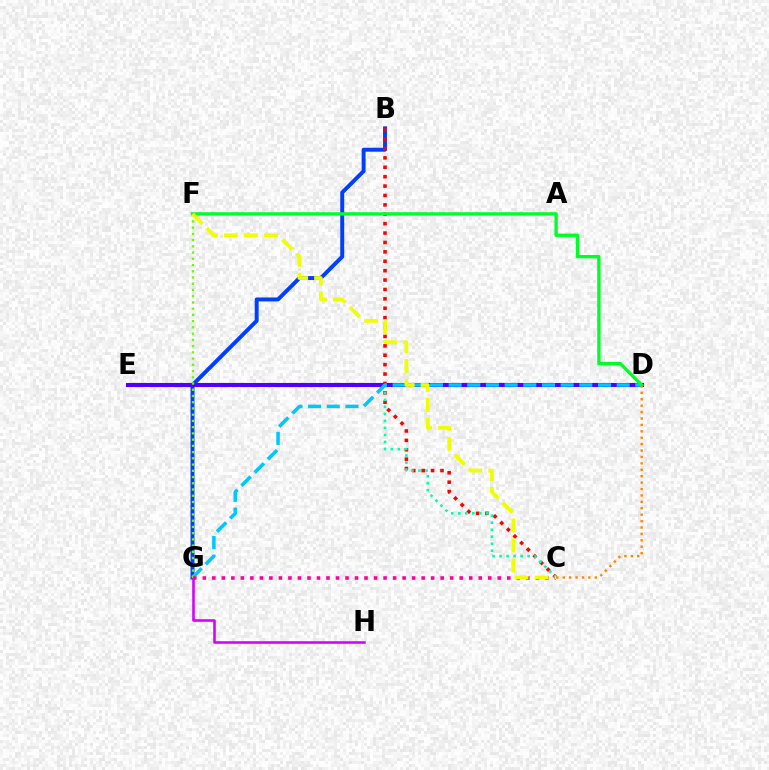{('B', 'G'): [{'color': '#003fff', 'line_style': 'solid', 'thickness': 2.84}], ('G', 'H'): [{'color': '#d600ff', 'line_style': 'solid', 'thickness': 1.85}], ('B', 'C'): [{'color': '#ff0000', 'line_style': 'dotted', 'thickness': 2.55}], ('C', 'E'): [{'color': '#00ffaf', 'line_style': 'dotted', 'thickness': 1.9}], ('D', 'E'): [{'color': '#4f00ff', 'line_style': 'solid', 'thickness': 2.95}], ('D', 'G'): [{'color': '#00c7ff', 'line_style': 'dashed', 'thickness': 2.54}], ('F', 'G'): [{'color': '#66ff00', 'line_style': 'dotted', 'thickness': 1.69}], ('D', 'F'): [{'color': '#00ff27', 'line_style': 'solid', 'thickness': 2.4}], ('C', 'G'): [{'color': '#ff00a0', 'line_style': 'dotted', 'thickness': 2.59}], ('C', 'F'): [{'color': '#eeff00', 'line_style': 'dashed', 'thickness': 2.73}], ('C', 'D'): [{'color': '#ff8800', 'line_style': 'dotted', 'thickness': 1.74}]}